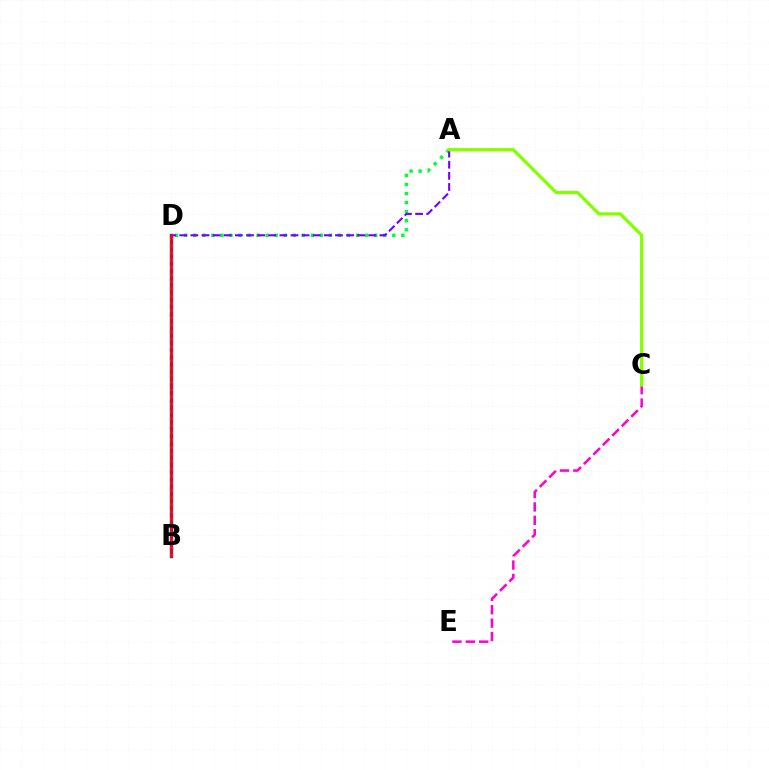{('B', 'D'): [{'color': '#00fff6', 'line_style': 'dotted', 'thickness': 2.36}, {'color': '#004bff', 'line_style': 'solid', 'thickness': 2.49}, {'color': '#ffbd00', 'line_style': 'dotted', 'thickness': 1.95}, {'color': '#ff0000', 'line_style': 'solid', 'thickness': 1.9}], ('A', 'D'): [{'color': '#00ff39', 'line_style': 'dotted', 'thickness': 2.46}, {'color': '#7200ff', 'line_style': 'dashed', 'thickness': 1.51}], ('C', 'E'): [{'color': '#ff00cf', 'line_style': 'dashed', 'thickness': 1.82}], ('A', 'C'): [{'color': '#84ff00', 'line_style': 'solid', 'thickness': 2.34}]}